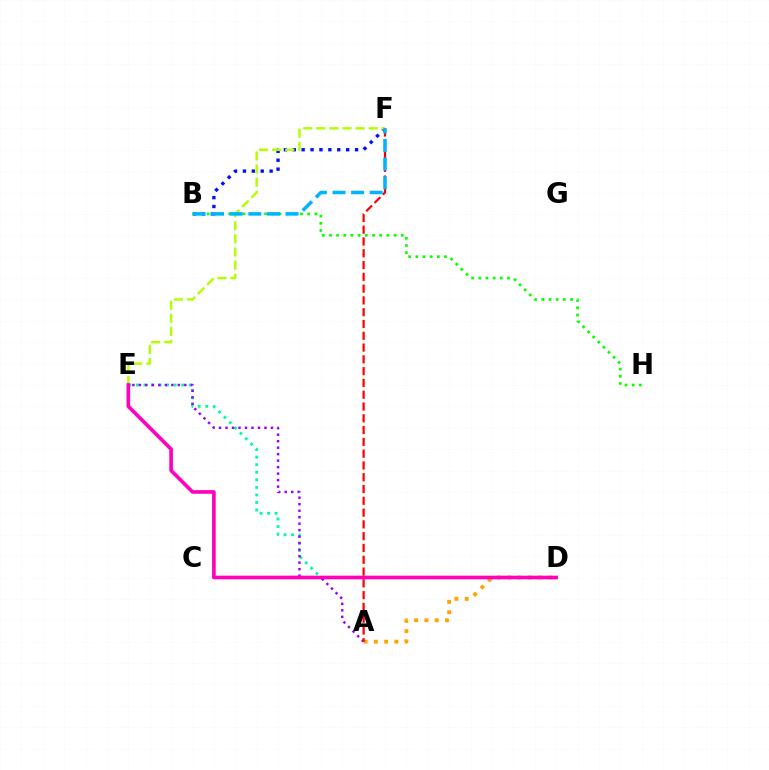{('A', 'D'): [{'color': '#ffa500', 'line_style': 'dotted', 'thickness': 2.79}], ('B', 'F'): [{'color': '#0010ff', 'line_style': 'dotted', 'thickness': 2.42}, {'color': '#00b5ff', 'line_style': 'dashed', 'thickness': 2.53}], ('D', 'E'): [{'color': '#00ff9d', 'line_style': 'dotted', 'thickness': 2.06}, {'color': '#ff00bd', 'line_style': 'solid', 'thickness': 2.63}], ('A', 'E'): [{'color': '#9b00ff', 'line_style': 'dotted', 'thickness': 1.76}], ('B', 'H'): [{'color': '#08ff00', 'line_style': 'dotted', 'thickness': 1.95}], ('E', 'F'): [{'color': '#b3ff00', 'line_style': 'dashed', 'thickness': 1.78}], ('A', 'F'): [{'color': '#ff0000', 'line_style': 'dashed', 'thickness': 1.6}]}